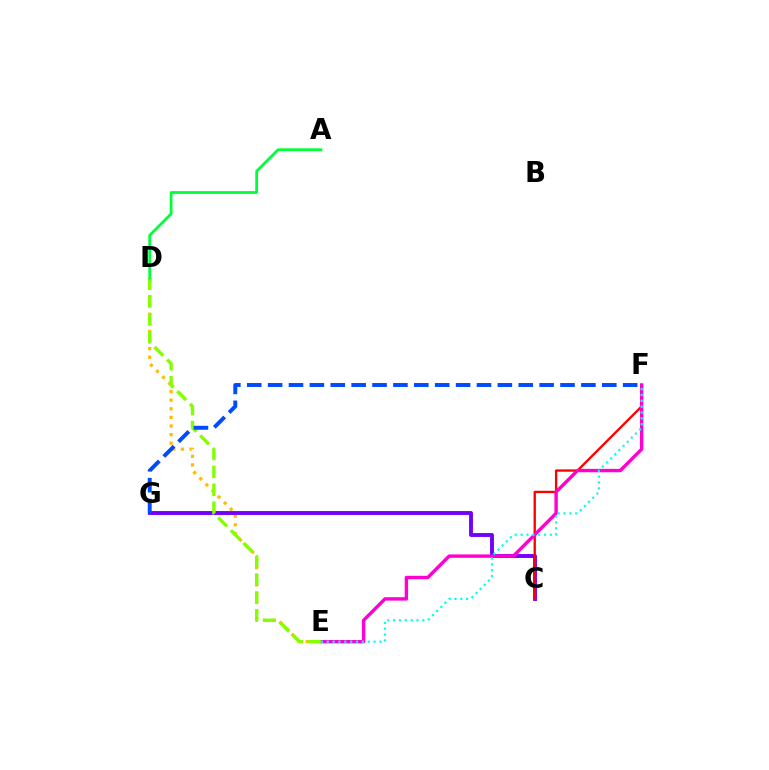{('D', 'E'): [{'color': '#ffbd00', 'line_style': 'dotted', 'thickness': 2.34}, {'color': '#84ff00', 'line_style': 'dashed', 'thickness': 2.43}], ('C', 'G'): [{'color': '#7200ff', 'line_style': 'solid', 'thickness': 2.8}], ('C', 'F'): [{'color': '#ff0000', 'line_style': 'solid', 'thickness': 1.69}], ('E', 'F'): [{'color': '#ff00cf', 'line_style': 'solid', 'thickness': 2.45}, {'color': '#00fff6', 'line_style': 'dotted', 'thickness': 1.59}], ('F', 'G'): [{'color': '#004bff', 'line_style': 'dashed', 'thickness': 2.84}], ('A', 'D'): [{'color': '#00ff39', 'line_style': 'solid', 'thickness': 2.0}]}